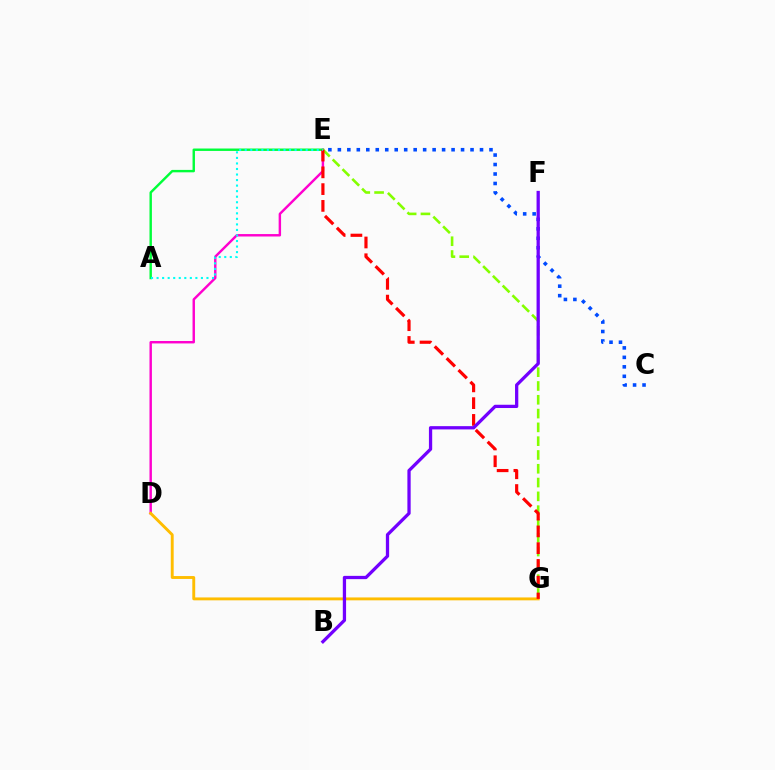{('C', 'E'): [{'color': '#004bff', 'line_style': 'dotted', 'thickness': 2.57}], ('D', 'E'): [{'color': '#ff00cf', 'line_style': 'solid', 'thickness': 1.75}], ('A', 'E'): [{'color': '#00ff39', 'line_style': 'solid', 'thickness': 1.74}, {'color': '#00fff6', 'line_style': 'dotted', 'thickness': 1.51}], ('D', 'G'): [{'color': '#ffbd00', 'line_style': 'solid', 'thickness': 2.08}], ('E', 'G'): [{'color': '#84ff00', 'line_style': 'dashed', 'thickness': 1.87}, {'color': '#ff0000', 'line_style': 'dashed', 'thickness': 2.28}], ('B', 'F'): [{'color': '#7200ff', 'line_style': 'solid', 'thickness': 2.35}]}